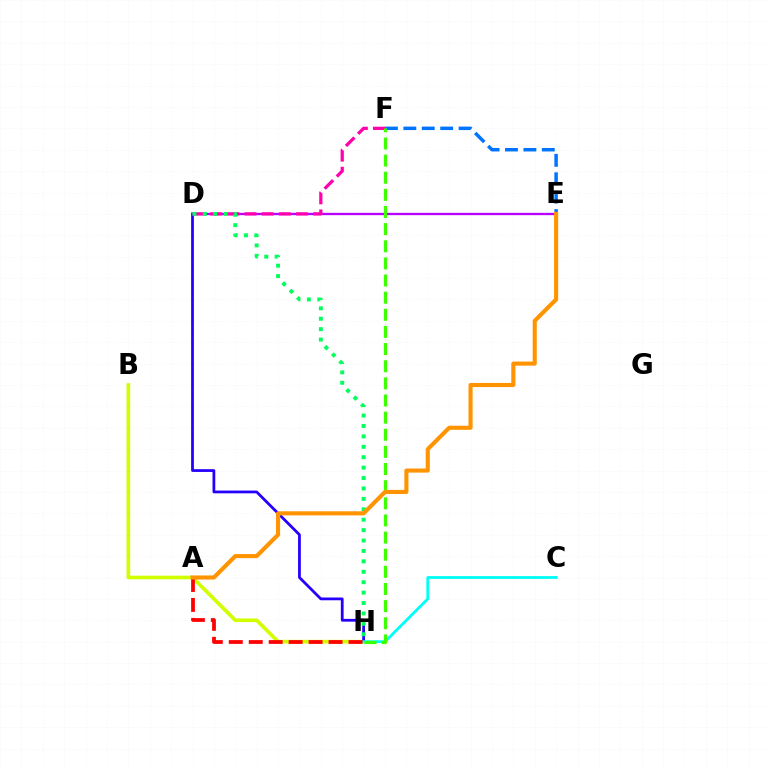{('B', 'H'): [{'color': '#d1ff00', 'line_style': 'solid', 'thickness': 2.63}], ('D', 'H'): [{'color': '#2500ff', 'line_style': 'solid', 'thickness': 1.99}, {'color': '#00ff5c', 'line_style': 'dotted', 'thickness': 2.83}], ('D', 'E'): [{'color': '#b900ff', 'line_style': 'solid', 'thickness': 1.67}], ('D', 'F'): [{'color': '#ff00ac', 'line_style': 'dashed', 'thickness': 2.33}], ('C', 'H'): [{'color': '#00fff6', 'line_style': 'solid', 'thickness': 2.04}], ('E', 'F'): [{'color': '#0074ff', 'line_style': 'dashed', 'thickness': 2.5}], ('A', 'H'): [{'color': '#ff0000', 'line_style': 'dashed', 'thickness': 2.71}], ('F', 'H'): [{'color': '#3dff00', 'line_style': 'dashed', 'thickness': 2.33}], ('A', 'E'): [{'color': '#ff9400', 'line_style': 'solid', 'thickness': 2.95}]}